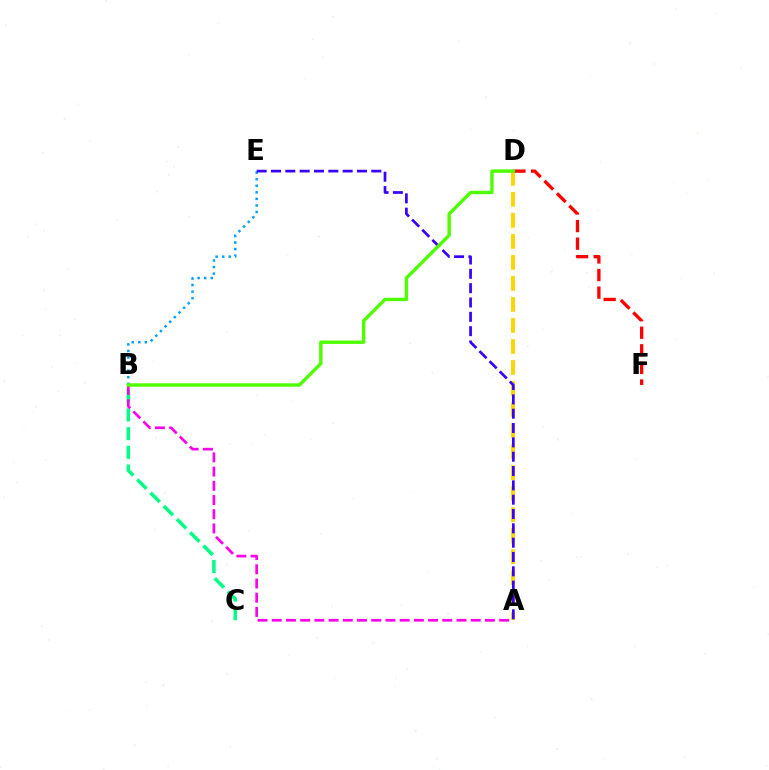{('A', 'D'): [{'color': '#ffd500', 'line_style': 'dashed', 'thickness': 2.86}], ('B', 'E'): [{'color': '#009eff', 'line_style': 'dotted', 'thickness': 1.78}], ('D', 'F'): [{'color': '#ff0000', 'line_style': 'dashed', 'thickness': 2.39}], ('B', 'C'): [{'color': '#00ff86', 'line_style': 'dashed', 'thickness': 2.54}], ('A', 'B'): [{'color': '#ff00ed', 'line_style': 'dashed', 'thickness': 1.93}], ('A', 'E'): [{'color': '#3700ff', 'line_style': 'dashed', 'thickness': 1.95}], ('B', 'D'): [{'color': '#4fff00', 'line_style': 'solid', 'thickness': 2.46}]}